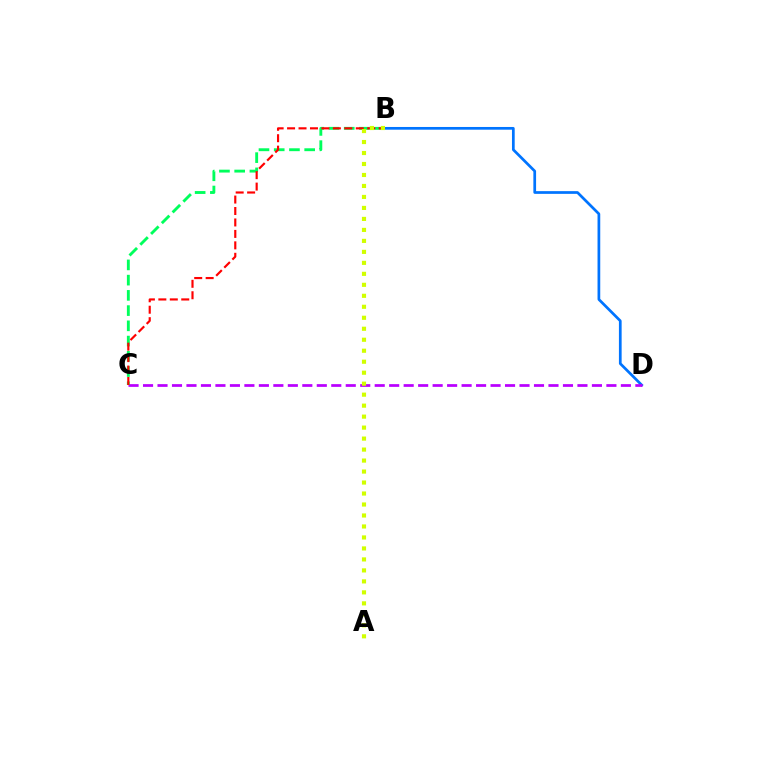{('B', 'D'): [{'color': '#0074ff', 'line_style': 'solid', 'thickness': 1.96}], ('C', 'D'): [{'color': '#b900ff', 'line_style': 'dashed', 'thickness': 1.97}], ('B', 'C'): [{'color': '#00ff5c', 'line_style': 'dashed', 'thickness': 2.07}, {'color': '#ff0000', 'line_style': 'dashed', 'thickness': 1.56}], ('A', 'B'): [{'color': '#d1ff00', 'line_style': 'dotted', 'thickness': 2.98}]}